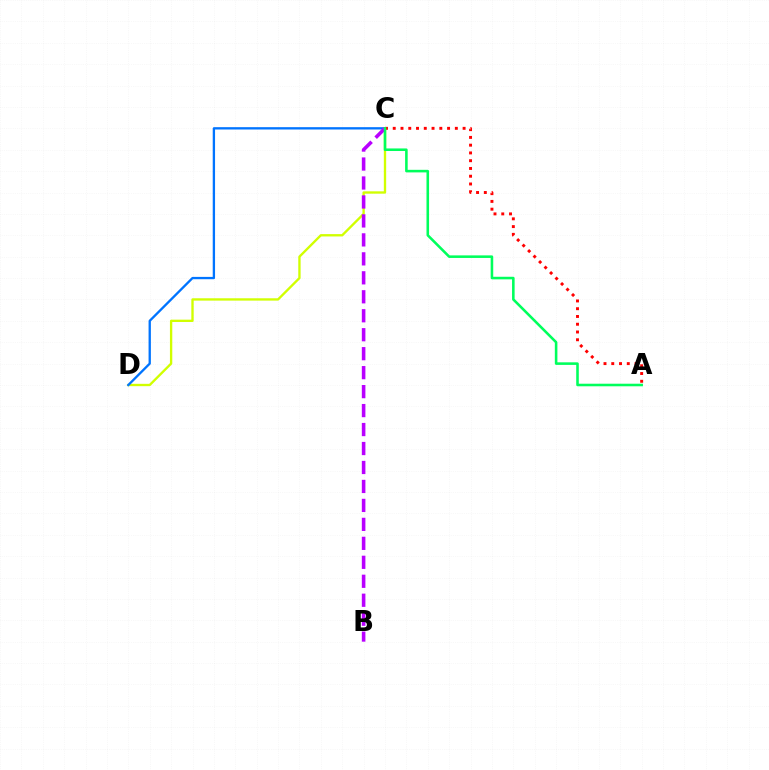{('C', 'D'): [{'color': '#d1ff00', 'line_style': 'solid', 'thickness': 1.69}, {'color': '#0074ff', 'line_style': 'solid', 'thickness': 1.67}], ('B', 'C'): [{'color': '#b900ff', 'line_style': 'dashed', 'thickness': 2.58}], ('A', 'C'): [{'color': '#ff0000', 'line_style': 'dotted', 'thickness': 2.11}, {'color': '#00ff5c', 'line_style': 'solid', 'thickness': 1.85}]}